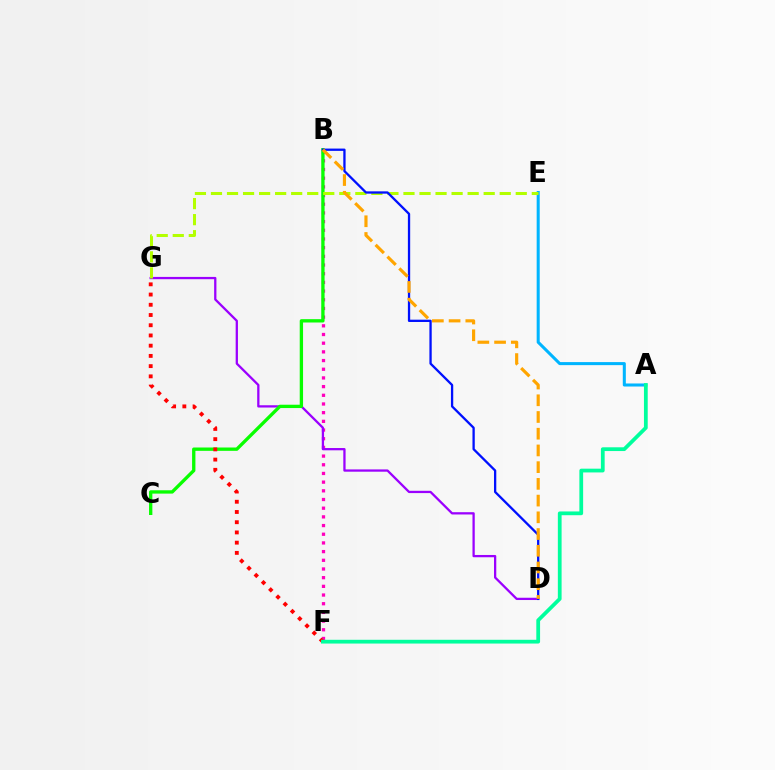{('A', 'E'): [{'color': '#00b5ff', 'line_style': 'solid', 'thickness': 2.19}], ('B', 'F'): [{'color': '#ff00bd', 'line_style': 'dotted', 'thickness': 2.36}], ('D', 'G'): [{'color': '#9b00ff', 'line_style': 'solid', 'thickness': 1.64}], ('B', 'C'): [{'color': '#08ff00', 'line_style': 'solid', 'thickness': 2.4}], ('F', 'G'): [{'color': '#ff0000', 'line_style': 'dotted', 'thickness': 2.78}], ('A', 'F'): [{'color': '#00ff9d', 'line_style': 'solid', 'thickness': 2.71}], ('E', 'G'): [{'color': '#b3ff00', 'line_style': 'dashed', 'thickness': 2.18}], ('B', 'D'): [{'color': '#0010ff', 'line_style': 'solid', 'thickness': 1.66}, {'color': '#ffa500', 'line_style': 'dashed', 'thickness': 2.27}]}